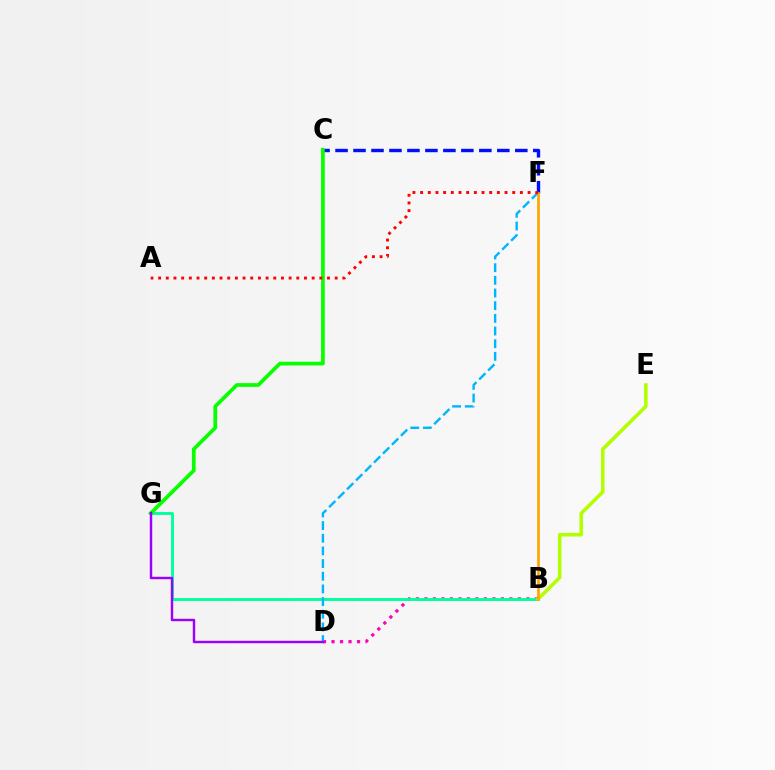{('B', 'D'): [{'color': '#ff00bd', 'line_style': 'dotted', 'thickness': 2.31}], ('B', 'G'): [{'color': '#00ff9d', 'line_style': 'solid', 'thickness': 2.09}], ('C', 'F'): [{'color': '#0010ff', 'line_style': 'dashed', 'thickness': 2.44}], ('D', 'F'): [{'color': '#00b5ff', 'line_style': 'dashed', 'thickness': 1.72}], ('B', 'E'): [{'color': '#b3ff00', 'line_style': 'solid', 'thickness': 2.57}], ('C', 'G'): [{'color': '#08ff00', 'line_style': 'solid', 'thickness': 2.67}], ('B', 'F'): [{'color': '#ffa500', 'line_style': 'solid', 'thickness': 1.93}], ('D', 'G'): [{'color': '#9b00ff', 'line_style': 'solid', 'thickness': 1.75}], ('A', 'F'): [{'color': '#ff0000', 'line_style': 'dotted', 'thickness': 2.09}]}